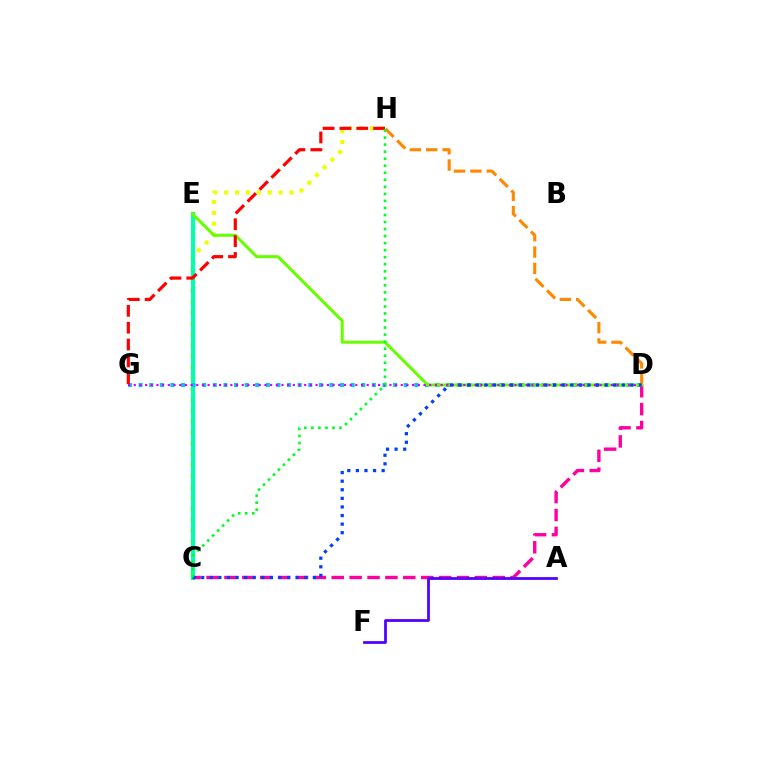{('C', 'H'): [{'color': '#eeff00', 'line_style': 'dotted', 'thickness': 2.96}, {'color': '#00ff27', 'line_style': 'dotted', 'thickness': 1.91}], ('C', 'D'): [{'color': '#ff00a0', 'line_style': 'dashed', 'thickness': 2.43}, {'color': '#003fff', 'line_style': 'dotted', 'thickness': 2.33}], ('D', 'H'): [{'color': '#ff8800', 'line_style': 'dashed', 'thickness': 2.23}], ('C', 'E'): [{'color': '#00ffaf', 'line_style': 'solid', 'thickness': 2.96}], ('D', 'G'): [{'color': '#00c7ff', 'line_style': 'dotted', 'thickness': 2.88}, {'color': '#d600ff', 'line_style': 'dotted', 'thickness': 1.54}], ('D', 'E'): [{'color': '#66ff00', 'line_style': 'solid', 'thickness': 2.18}], ('G', 'H'): [{'color': '#ff0000', 'line_style': 'dashed', 'thickness': 2.29}], ('A', 'F'): [{'color': '#4f00ff', 'line_style': 'solid', 'thickness': 1.98}]}